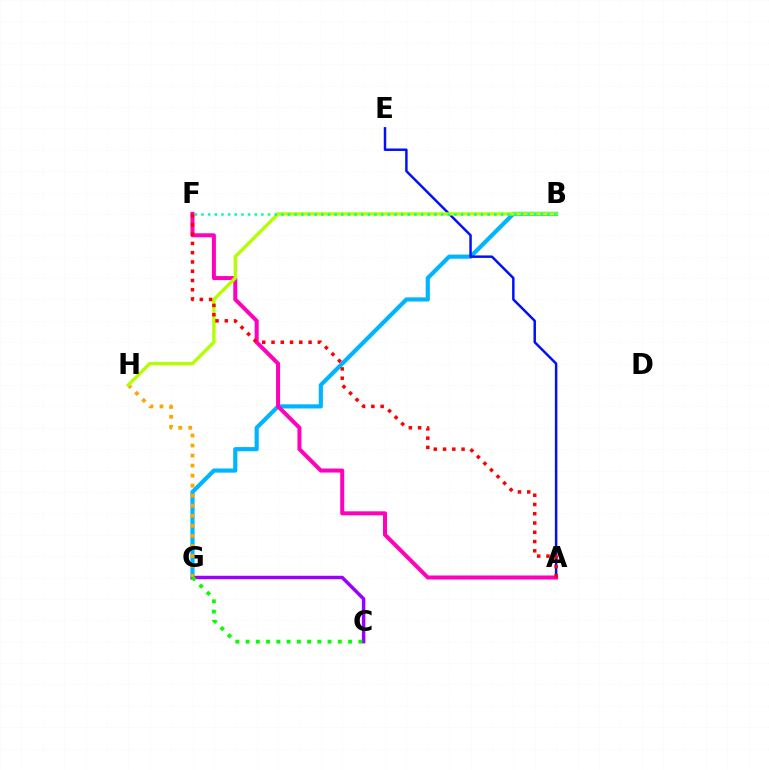{('B', 'G'): [{'color': '#00b5ff', 'line_style': 'solid', 'thickness': 2.99}], ('C', 'G'): [{'color': '#9b00ff', 'line_style': 'solid', 'thickness': 2.49}, {'color': '#08ff00', 'line_style': 'dotted', 'thickness': 2.78}], ('G', 'H'): [{'color': '#ffa500', 'line_style': 'dotted', 'thickness': 2.72}], ('A', 'E'): [{'color': '#0010ff', 'line_style': 'solid', 'thickness': 1.78}], ('A', 'F'): [{'color': '#ff00bd', 'line_style': 'solid', 'thickness': 2.88}, {'color': '#ff0000', 'line_style': 'dotted', 'thickness': 2.52}], ('B', 'H'): [{'color': '#b3ff00', 'line_style': 'solid', 'thickness': 2.42}], ('B', 'F'): [{'color': '#00ff9d', 'line_style': 'dotted', 'thickness': 1.81}]}